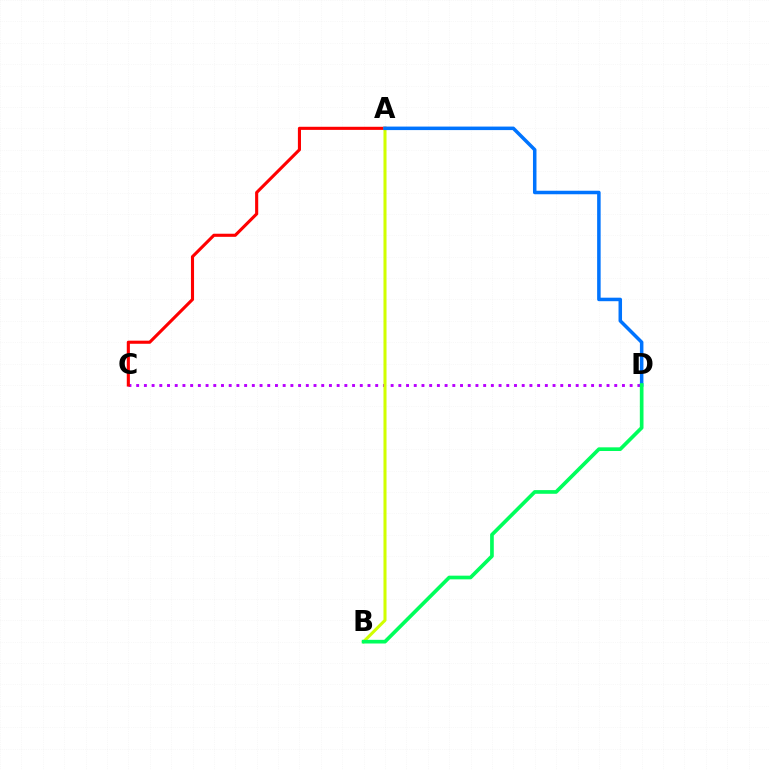{('C', 'D'): [{'color': '#b900ff', 'line_style': 'dotted', 'thickness': 2.09}], ('A', 'C'): [{'color': '#ff0000', 'line_style': 'solid', 'thickness': 2.23}], ('A', 'B'): [{'color': '#d1ff00', 'line_style': 'solid', 'thickness': 2.2}], ('A', 'D'): [{'color': '#0074ff', 'line_style': 'solid', 'thickness': 2.53}], ('B', 'D'): [{'color': '#00ff5c', 'line_style': 'solid', 'thickness': 2.65}]}